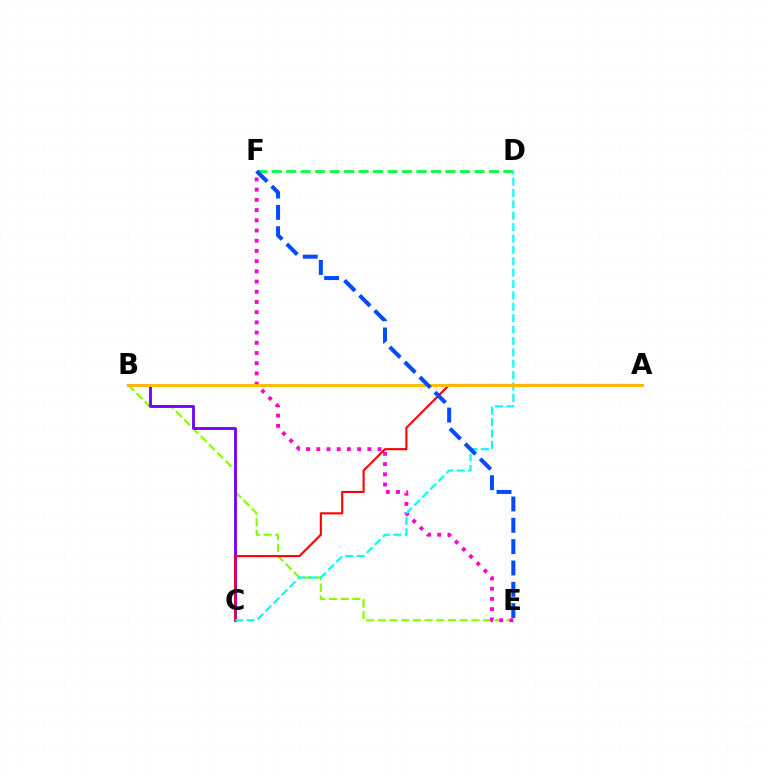{('B', 'E'): [{'color': '#84ff00', 'line_style': 'dashed', 'thickness': 1.59}], ('B', 'C'): [{'color': '#7200ff', 'line_style': 'solid', 'thickness': 2.05}], ('A', 'C'): [{'color': '#ff0000', 'line_style': 'solid', 'thickness': 1.53}], ('D', 'F'): [{'color': '#00ff39', 'line_style': 'dashed', 'thickness': 1.97}], ('E', 'F'): [{'color': '#ff00cf', 'line_style': 'dotted', 'thickness': 2.77}, {'color': '#004bff', 'line_style': 'dashed', 'thickness': 2.9}], ('C', 'D'): [{'color': '#00fff6', 'line_style': 'dashed', 'thickness': 1.55}], ('A', 'B'): [{'color': '#ffbd00', 'line_style': 'solid', 'thickness': 2.09}]}